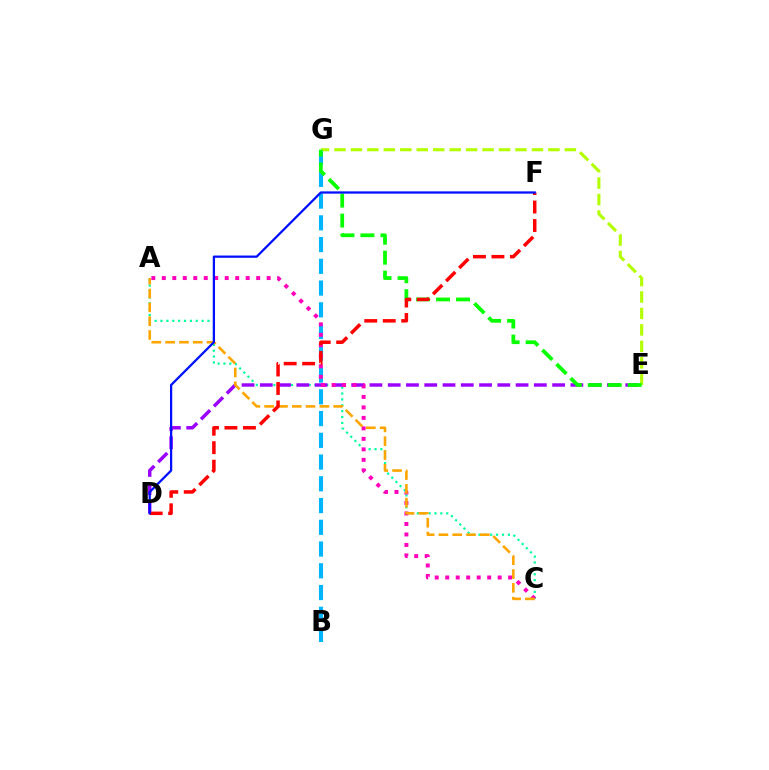{('B', 'G'): [{'color': '#00b5ff', 'line_style': 'dashed', 'thickness': 2.95}], ('A', 'C'): [{'color': '#00ff9d', 'line_style': 'dotted', 'thickness': 1.6}, {'color': '#ff00bd', 'line_style': 'dotted', 'thickness': 2.85}, {'color': '#ffa500', 'line_style': 'dashed', 'thickness': 1.88}], ('D', 'E'): [{'color': '#9b00ff', 'line_style': 'dashed', 'thickness': 2.48}], ('E', 'G'): [{'color': '#b3ff00', 'line_style': 'dashed', 'thickness': 2.24}, {'color': '#08ff00', 'line_style': 'dashed', 'thickness': 2.71}], ('D', 'F'): [{'color': '#ff0000', 'line_style': 'dashed', 'thickness': 2.51}, {'color': '#0010ff', 'line_style': 'solid', 'thickness': 1.63}]}